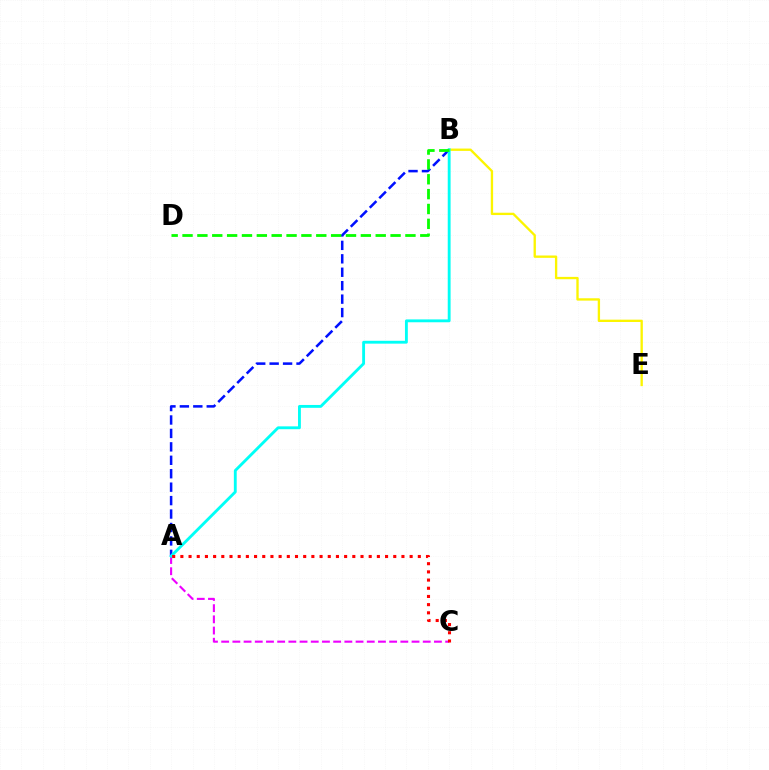{('A', 'C'): [{'color': '#ee00ff', 'line_style': 'dashed', 'thickness': 1.52}, {'color': '#ff0000', 'line_style': 'dotted', 'thickness': 2.22}], ('A', 'B'): [{'color': '#0010ff', 'line_style': 'dashed', 'thickness': 1.83}, {'color': '#00fff6', 'line_style': 'solid', 'thickness': 2.06}], ('B', 'E'): [{'color': '#fcf500', 'line_style': 'solid', 'thickness': 1.68}], ('B', 'D'): [{'color': '#08ff00', 'line_style': 'dashed', 'thickness': 2.02}]}